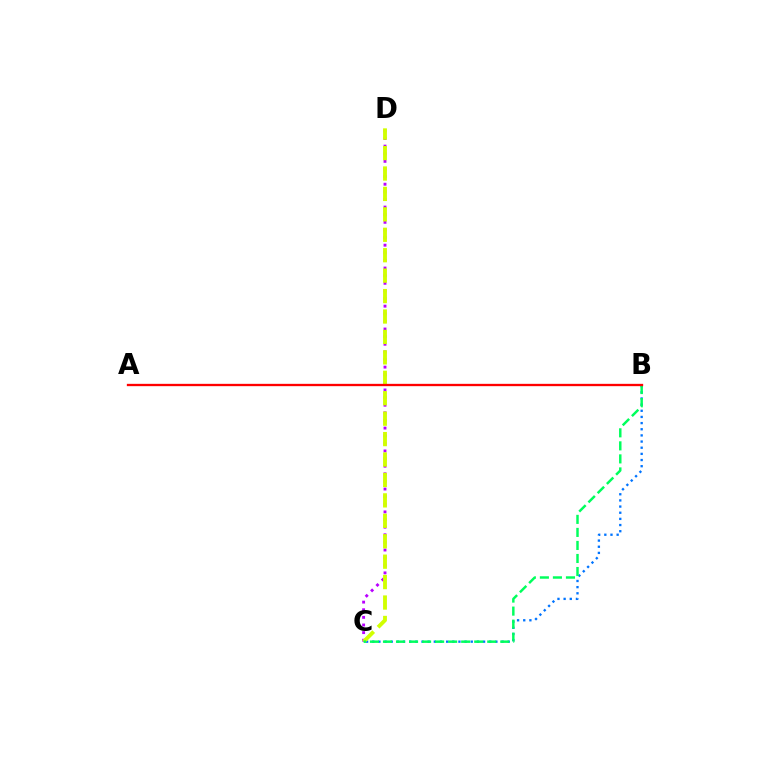{('B', 'C'): [{'color': '#0074ff', 'line_style': 'dotted', 'thickness': 1.67}, {'color': '#00ff5c', 'line_style': 'dashed', 'thickness': 1.77}], ('C', 'D'): [{'color': '#b900ff', 'line_style': 'dotted', 'thickness': 2.07}, {'color': '#d1ff00', 'line_style': 'dashed', 'thickness': 2.78}], ('A', 'B'): [{'color': '#ff0000', 'line_style': 'solid', 'thickness': 1.67}]}